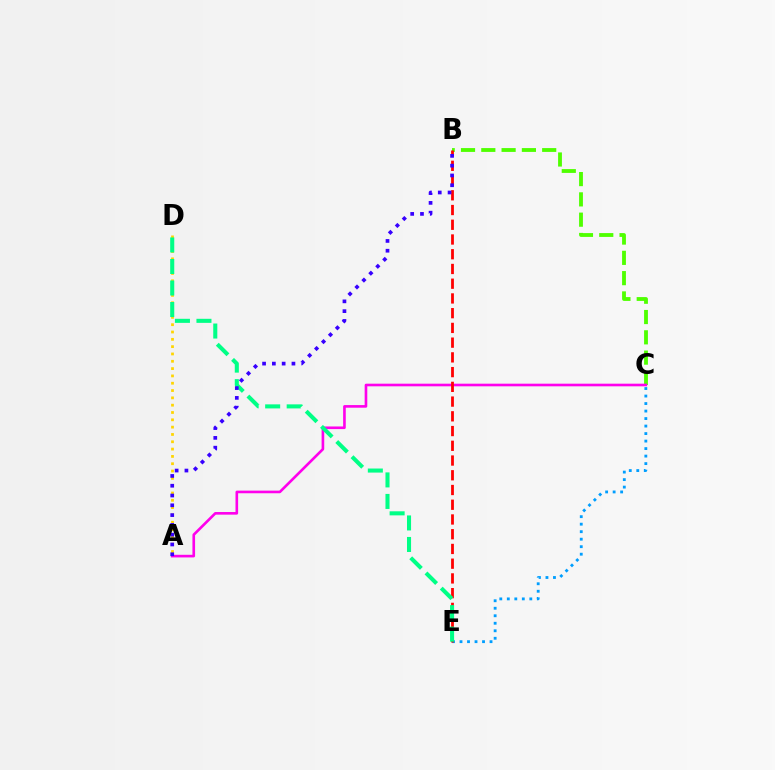{('C', 'E'): [{'color': '#009eff', 'line_style': 'dotted', 'thickness': 2.04}], ('B', 'C'): [{'color': '#4fff00', 'line_style': 'dashed', 'thickness': 2.76}], ('A', 'C'): [{'color': '#ff00ed', 'line_style': 'solid', 'thickness': 1.89}], ('A', 'D'): [{'color': '#ffd500', 'line_style': 'dotted', 'thickness': 1.99}], ('B', 'E'): [{'color': '#ff0000', 'line_style': 'dashed', 'thickness': 2.0}], ('D', 'E'): [{'color': '#00ff86', 'line_style': 'dashed', 'thickness': 2.92}], ('A', 'B'): [{'color': '#3700ff', 'line_style': 'dotted', 'thickness': 2.66}]}